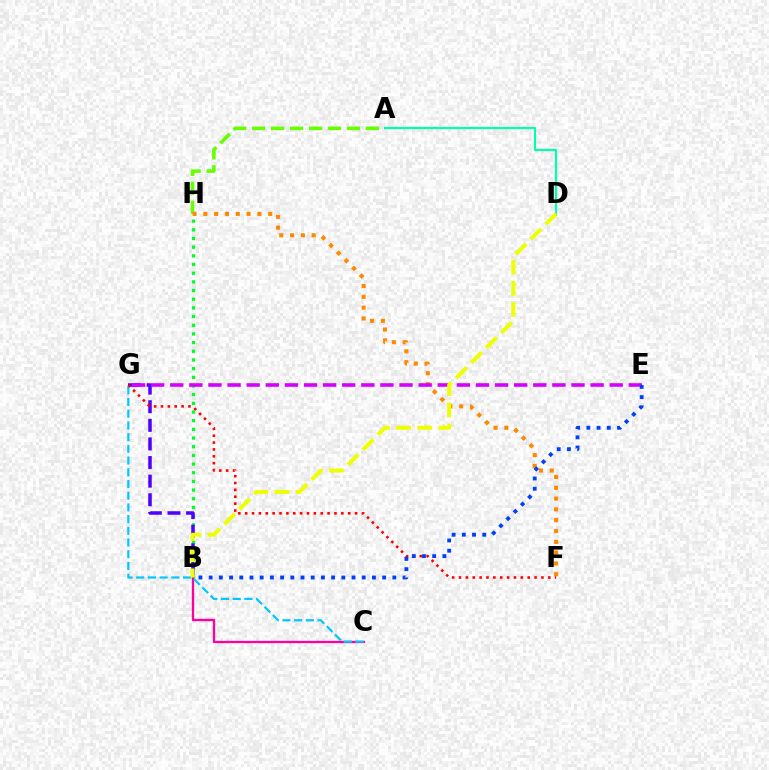{('A', 'H'): [{'color': '#66ff00', 'line_style': 'dashed', 'thickness': 2.57}], ('F', 'H'): [{'color': '#ff8800', 'line_style': 'dotted', 'thickness': 2.94}], ('B', 'H'): [{'color': '#00ff27', 'line_style': 'dotted', 'thickness': 2.36}], ('B', 'G'): [{'color': '#4f00ff', 'line_style': 'dashed', 'thickness': 2.53}], ('B', 'C'): [{'color': '#ff00a0', 'line_style': 'solid', 'thickness': 1.67}], ('C', 'G'): [{'color': '#00c7ff', 'line_style': 'dashed', 'thickness': 1.59}], ('A', 'D'): [{'color': '#00ffaf', 'line_style': 'solid', 'thickness': 1.57}], ('F', 'G'): [{'color': '#ff0000', 'line_style': 'dotted', 'thickness': 1.87}], ('E', 'G'): [{'color': '#d600ff', 'line_style': 'dashed', 'thickness': 2.6}], ('B', 'D'): [{'color': '#eeff00', 'line_style': 'dashed', 'thickness': 2.88}], ('B', 'E'): [{'color': '#003fff', 'line_style': 'dotted', 'thickness': 2.77}]}